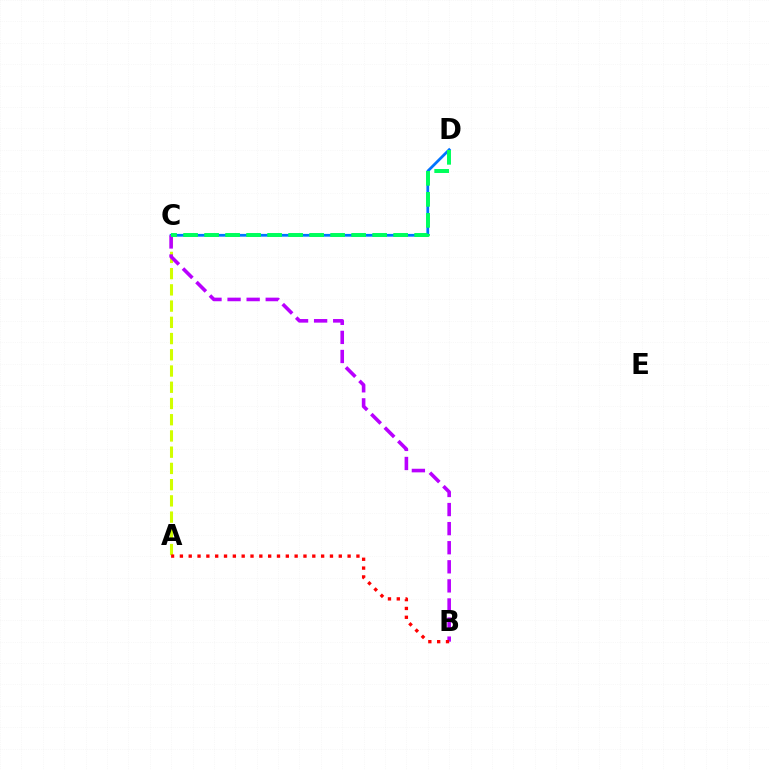{('C', 'D'): [{'color': '#0074ff', 'line_style': 'solid', 'thickness': 1.99}, {'color': '#00ff5c', 'line_style': 'dashed', 'thickness': 2.85}], ('A', 'C'): [{'color': '#d1ff00', 'line_style': 'dashed', 'thickness': 2.21}], ('B', 'C'): [{'color': '#b900ff', 'line_style': 'dashed', 'thickness': 2.59}], ('A', 'B'): [{'color': '#ff0000', 'line_style': 'dotted', 'thickness': 2.4}]}